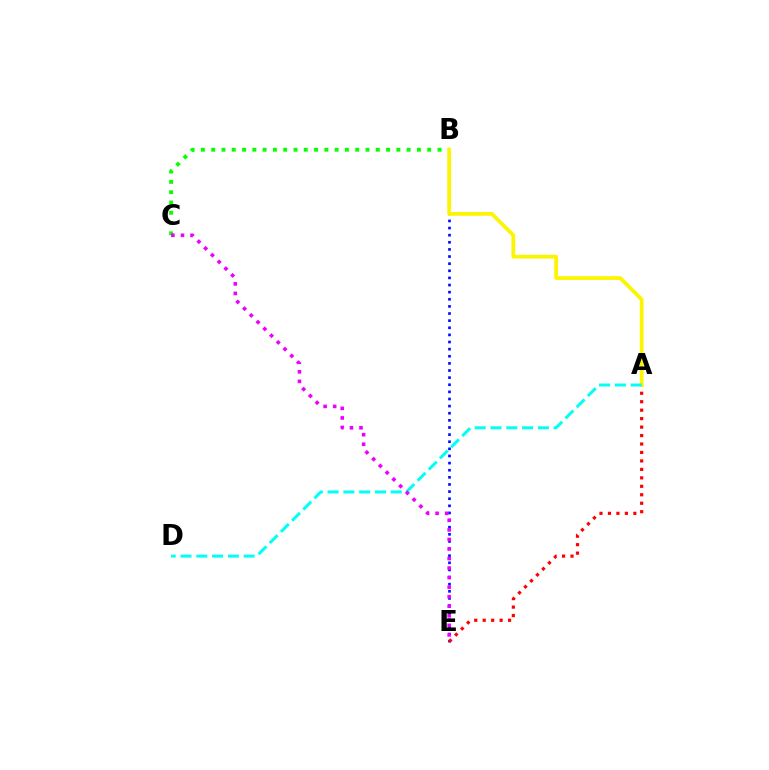{('B', 'C'): [{'color': '#08ff00', 'line_style': 'dotted', 'thickness': 2.8}], ('B', 'E'): [{'color': '#0010ff', 'line_style': 'dotted', 'thickness': 1.94}], ('A', 'E'): [{'color': '#ff0000', 'line_style': 'dotted', 'thickness': 2.3}], ('A', 'B'): [{'color': '#fcf500', 'line_style': 'solid', 'thickness': 2.7}], ('A', 'D'): [{'color': '#00fff6', 'line_style': 'dashed', 'thickness': 2.14}], ('C', 'E'): [{'color': '#ee00ff', 'line_style': 'dotted', 'thickness': 2.59}]}